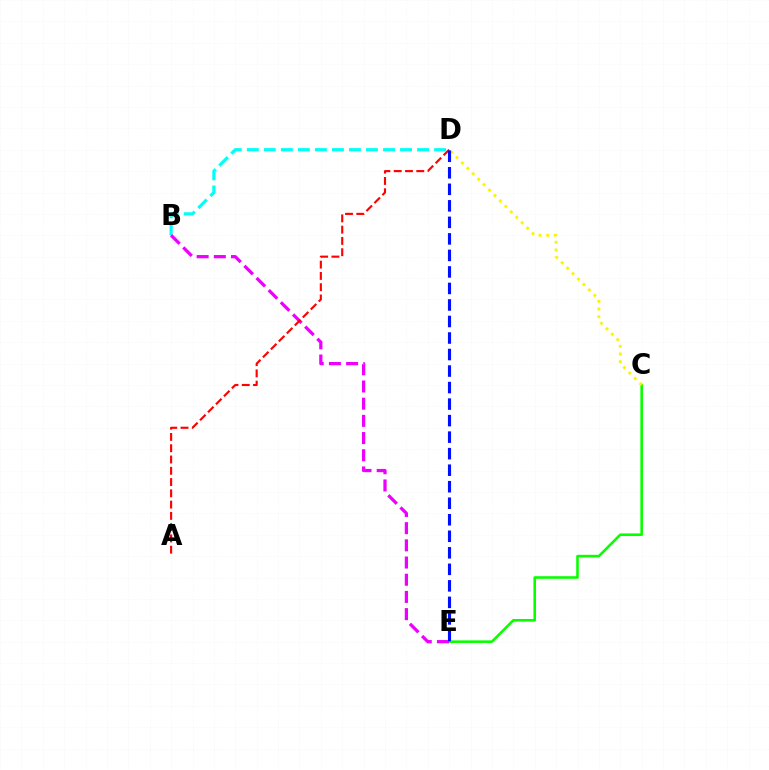{('C', 'E'): [{'color': '#08ff00', 'line_style': 'solid', 'thickness': 1.87}], ('B', 'D'): [{'color': '#00fff6', 'line_style': 'dashed', 'thickness': 2.31}], ('B', 'E'): [{'color': '#ee00ff', 'line_style': 'dashed', 'thickness': 2.34}], ('A', 'D'): [{'color': '#ff0000', 'line_style': 'dashed', 'thickness': 1.53}], ('C', 'D'): [{'color': '#fcf500', 'line_style': 'dotted', 'thickness': 2.09}], ('D', 'E'): [{'color': '#0010ff', 'line_style': 'dashed', 'thickness': 2.24}]}